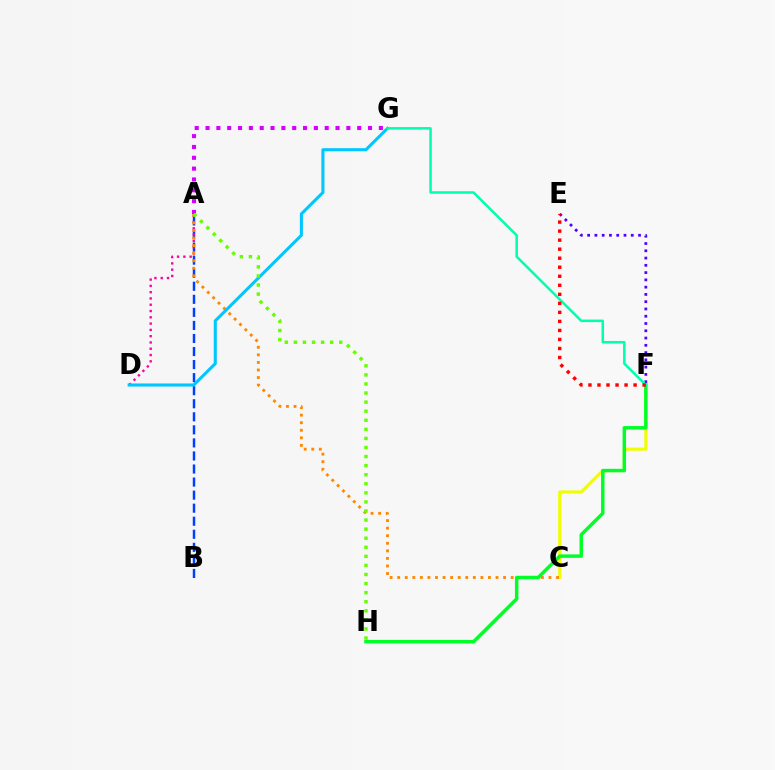{('A', 'B'): [{'color': '#003fff', 'line_style': 'dashed', 'thickness': 1.77}], ('A', 'D'): [{'color': '#ff00a0', 'line_style': 'dotted', 'thickness': 1.71}], ('C', 'F'): [{'color': '#eeff00', 'line_style': 'solid', 'thickness': 2.21}], ('E', 'F'): [{'color': '#4f00ff', 'line_style': 'dotted', 'thickness': 1.98}, {'color': '#ff0000', 'line_style': 'dotted', 'thickness': 2.45}], ('A', 'C'): [{'color': '#ff8800', 'line_style': 'dotted', 'thickness': 2.06}], ('D', 'G'): [{'color': '#00c7ff', 'line_style': 'solid', 'thickness': 2.21}], ('F', 'H'): [{'color': '#00ff27', 'line_style': 'solid', 'thickness': 2.48}], ('F', 'G'): [{'color': '#00ffaf', 'line_style': 'solid', 'thickness': 1.82}], ('A', 'G'): [{'color': '#d600ff', 'line_style': 'dotted', 'thickness': 2.94}], ('A', 'H'): [{'color': '#66ff00', 'line_style': 'dotted', 'thickness': 2.47}]}